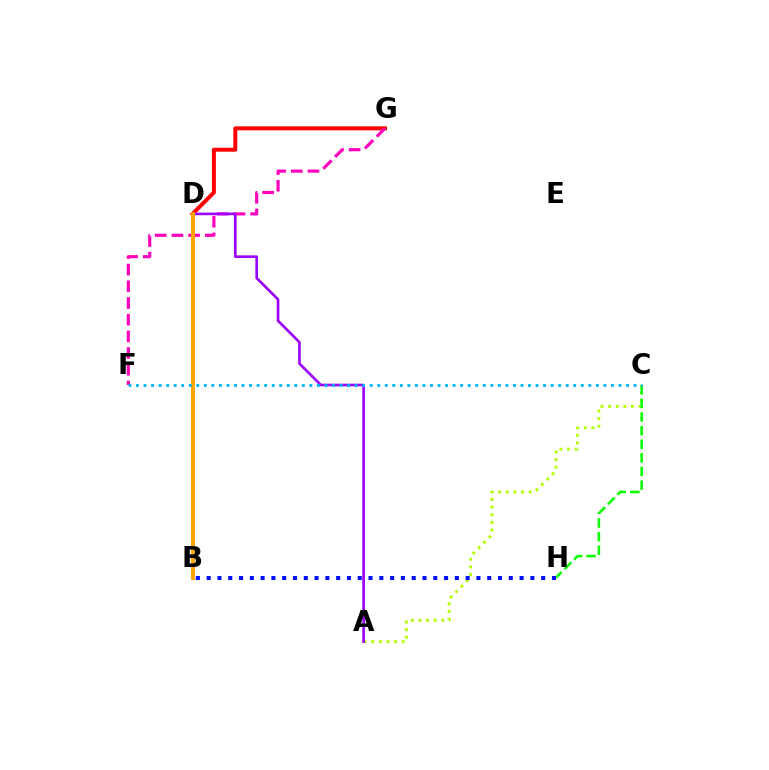{('B', 'D'): [{'color': '#00ff9d', 'line_style': 'dashed', 'thickness': 1.79}, {'color': '#ffa500', 'line_style': 'solid', 'thickness': 2.85}], ('A', 'C'): [{'color': '#b3ff00', 'line_style': 'dotted', 'thickness': 2.07}], ('D', 'G'): [{'color': '#ff0000', 'line_style': 'solid', 'thickness': 2.85}], ('C', 'H'): [{'color': '#08ff00', 'line_style': 'dashed', 'thickness': 1.85}], ('F', 'G'): [{'color': '#ff00bd', 'line_style': 'dashed', 'thickness': 2.27}], ('A', 'D'): [{'color': '#9b00ff', 'line_style': 'solid', 'thickness': 1.89}], ('B', 'H'): [{'color': '#0010ff', 'line_style': 'dotted', 'thickness': 2.93}], ('C', 'F'): [{'color': '#00b5ff', 'line_style': 'dotted', 'thickness': 2.05}]}